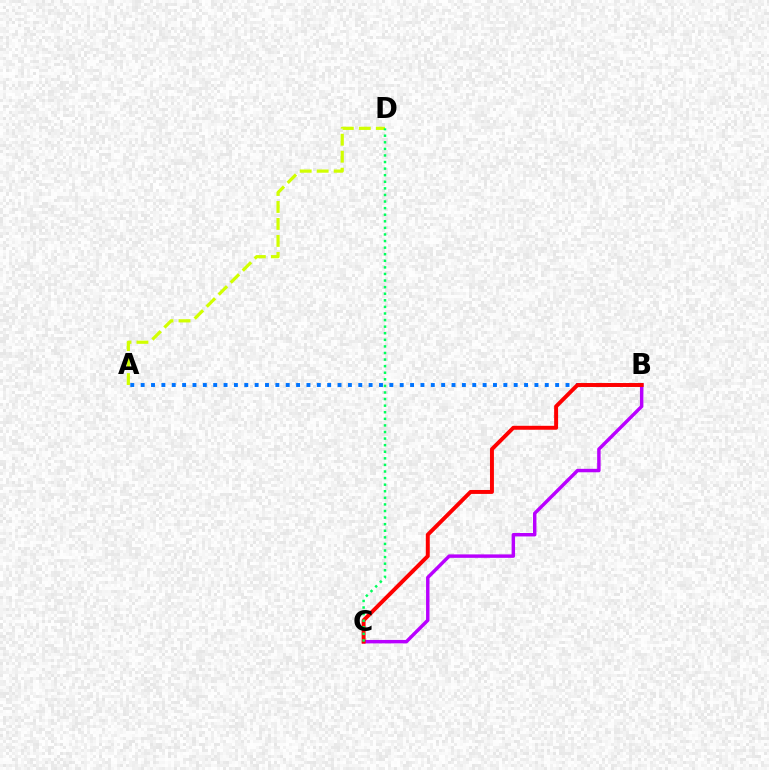{('A', 'B'): [{'color': '#0074ff', 'line_style': 'dotted', 'thickness': 2.82}], ('B', 'C'): [{'color': '#b900ff', 'line_style': 'solid', 'thickness': 2.48}, {'color': '#ff0000', 'line_style': 'solid', 'thickness': 2.84}], ('A', 'D'): [{'color': '#d1ff00', 'line_style': 'dashed', 'thickness': 2.31}], ('C', 'D'): [{'color': '#00ff5c', 'line_style': 'dotted', 'thickness': 1.79}]}